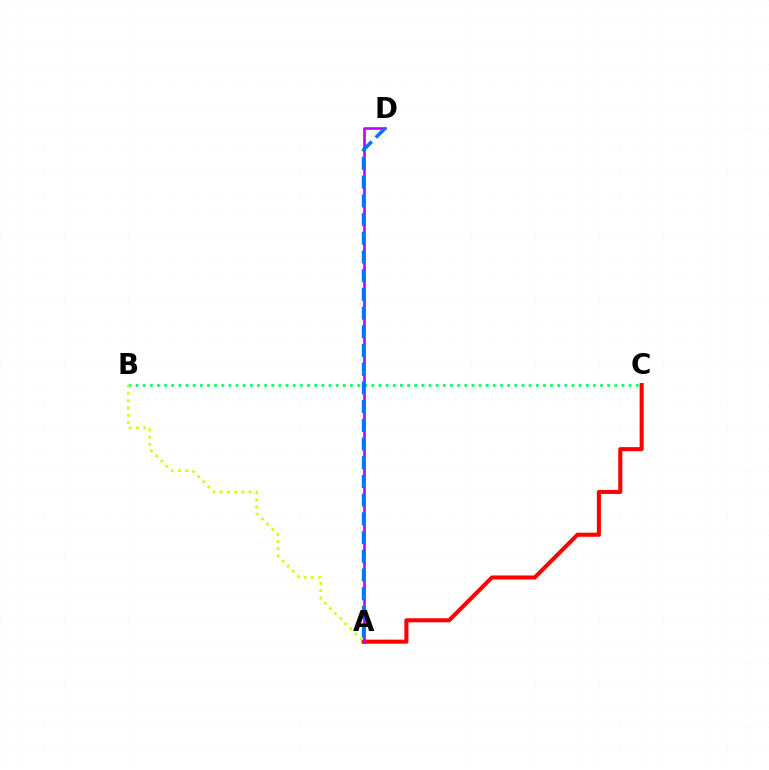{('A', 'C'): [{'color': '#ff0000', 'line_style': 'solid', 'thickness': 2.92}], ('B', 'C'): [{'color': '#00ff5c', 'line_style': 'dotted', 'thickness': 1.94}], ('A', 'D'): [{'color': '#b900ff', 'line_style': 'solid', 'thickness': 1.88}, {'color': '#0074ff', 'line_style': 'dashed', 'thickness': 2.54}], ('A', 'B'): [{'color': '#d1ff00', 'line_style': 'dotted', 'thickness': 1.96}]}